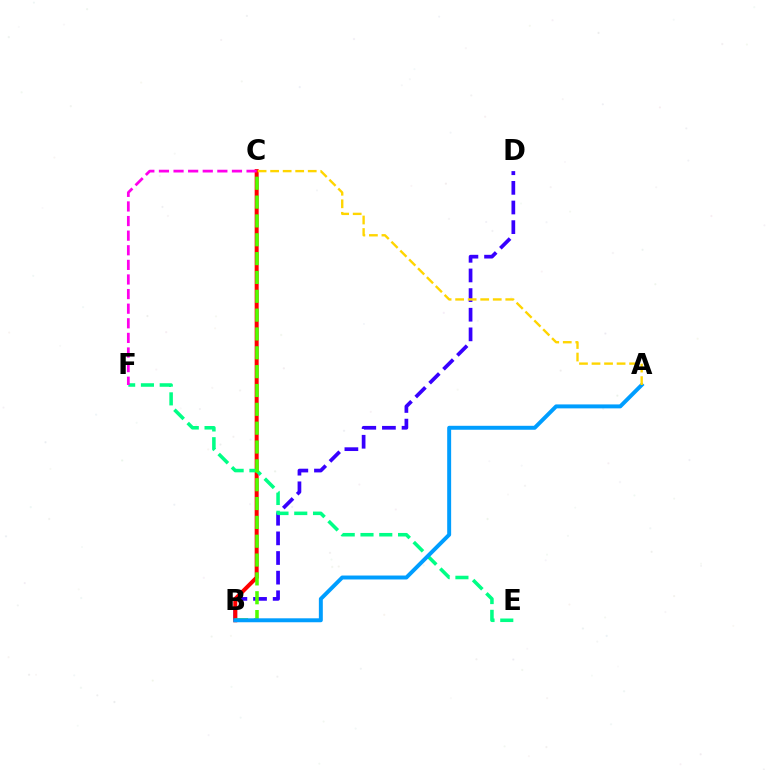{('B', 'D'): [{'color': '#3700ff', 'line_style': 'dashed', 'thickness': 2.67}], ('B', 'C'): [{'color': '#ff0000', 'line_style': 'solid', 'thickness': 2.88}, {'color': '#4fff00', 'line_style': 'dashed', 'thickness': 2.56}], ('E', 'F'): [{'color': '#00ff86', 'line_style': 'dashed', 'thickness': 2.55}], ('C', 'F'): [{'color': '#ff00ed', 'line_style': 'dashed', 'thickness': 1.98}], ('A', 'B'): [{'color': '#009eff', 'line_style': 'solid', 'thickness': 2.84}], ('A', 'C'): [{'color': '#ffd500', 'line_style': 'dashed', 'thickness': 1.7}]}